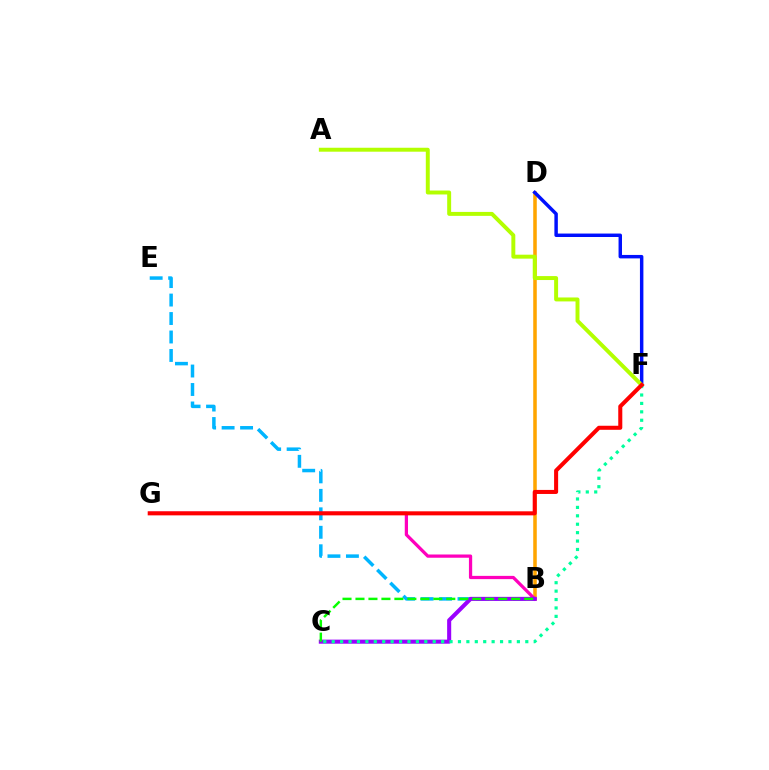{('B', 'D'): [{'color': '#ffa500', 'line_style': 'solid', 'thickness': 2.55}], ('B', 'E'): [{'color': '#00b5ff', 'line_style': 'dashed', 'thickness': 2.51}], ('B', 'G'): [{'color': '#ff00bd', 'line_style': 'solid', 'thickness': 2.34}], ('D', 'F'): [{'color': '#0010ff', 'line_style': 'solid', 'thickness': 2.49}], ('B', 'C'): [{'color': '#9b00ff', 'line_style': 'solid', 'thickness': 2.93}, {'color': '#08ff00', 'line_style': 'dashed', 'thickness': 1.76}], ('C', 'F'): [{'color': '#00ff9d', 'line_style': 'dotted', 'thickness': 2.29}], ('A', 'F'): [{'color': '#b3ff00', 'line_style': 'solid', 'thickness': 2.84}], ('F', 'G'): [{'color': '#ff0000', 'line_style': 'solid', 'thickness': 2.91}]}